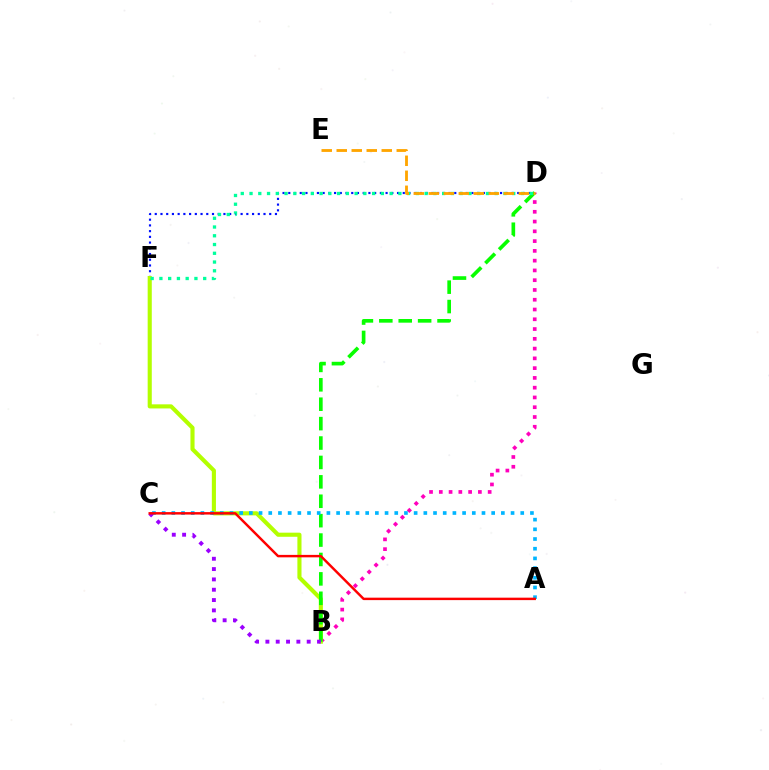{('B', 'D'): [{'color': '#ff00bd', 'line_style': 'dotted', 'thickness': 2.65}, {'color': '#08ff00', 'line_style': 'dashed', 'thickness': 2.64}], ('D', 'F'): [{'color': '#0010ff', 'line_style': 'dotted', 'thickness': 1.56}, {'color': '#00ff9d', 'line_style': 'dotted', 'thickness': 2.38}], ('B', 'F'): [{'color': '#b3ff00', 'line_style': 'solid', 'thickness': 2.96}], ('D', 'E'): [{'color': '#ffa500', 'line_style': 'dashed', 'thickness': 2.04}], ('A', 'C'): [{'color': '#00b5ff', 'line_style': 'dotted', 'thickness': 2.63}, {'color': '#ff0000', 'line_style': 'solid', 'thickness': 1.77}], ('B', 'C'): [{'color': '#9b00ff', 'line_style': 'dotted', 'thickness': 2.8}]}